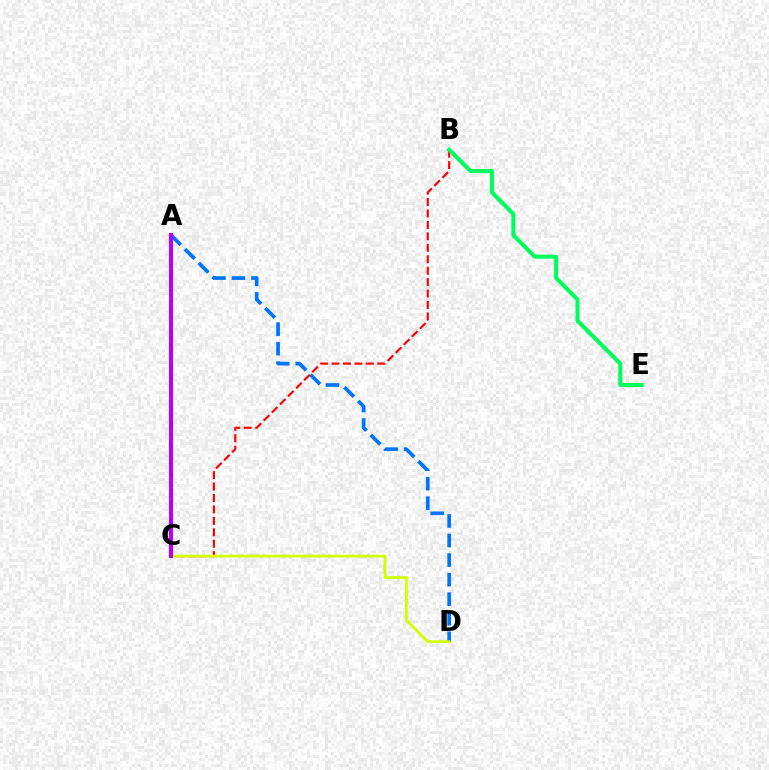{('A', 'D'): [{'color': '#0074ff', 'line_style': 'dashed', 'thickness': 2.66}], ('B', 'C'): [{'color': '#ff0000', 'line_style': 'dashed', 'thickness': 1.55}], ('C', 'D'): [{'color': '#d1ff00', 'line_style': 'solid', 'thickness': 1.99}], ('B', 'E'): [{'color': '#00ff5c', 'line_style': 'solid', 'thickness': 2.91}], ('A', 'C'): [{'color': '#b900ff', 'line_style': 'solid', 'thickness': 2.92}]}